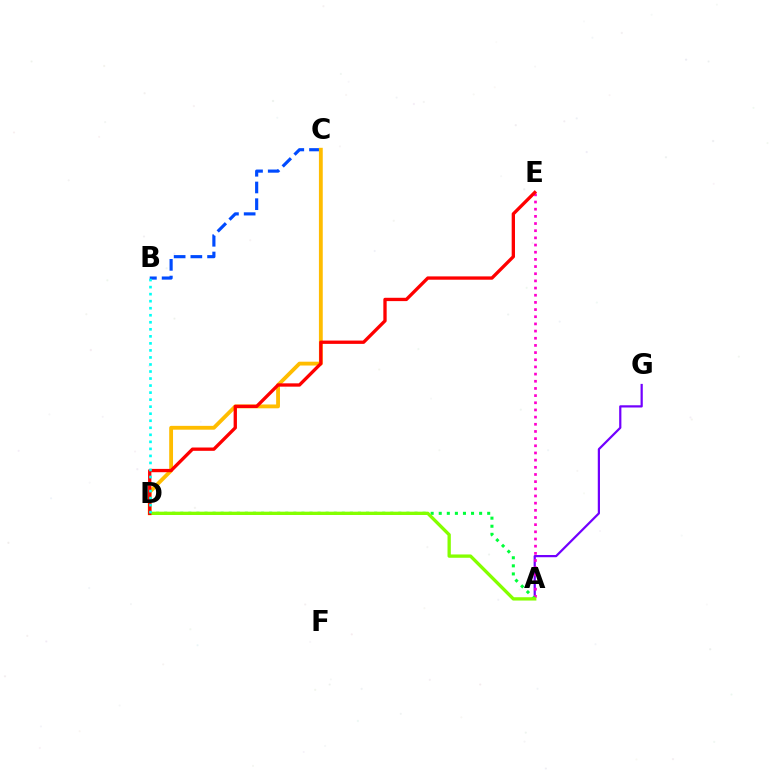{('B', 'C'): [{'color': '#004bff', 'line_style': 'dashed', 'thickness': 2.27}], ('C', 'D'): [{'color': '#ffbd00', 'line_style': 'solid', 'thickness': 2.76}], ('A', 'G'): [{'color': '#7200ff', 'line_style': 'solid', 'thickness': 1.6}], ('A', 'E'): [{'color': '#ff00cf', 'line_style': 'dotted', 'thickness': 1.95}], ('A', 'D'): [{'color': '#00ff39', 'line_style': 'dotted', 'thickness': 2.19}, {'color': '#84ff00', 'line_style': 'solid', 'thickness': 2.39}], ('D', 'E'): [{'color': '#ff0000', 'line_style': 'solid', 'thickness': 2.39}], ('B', 'D'): [{'color': '#00fff6', 'line_style': 'dotted', 'thickness': 1.91}]}